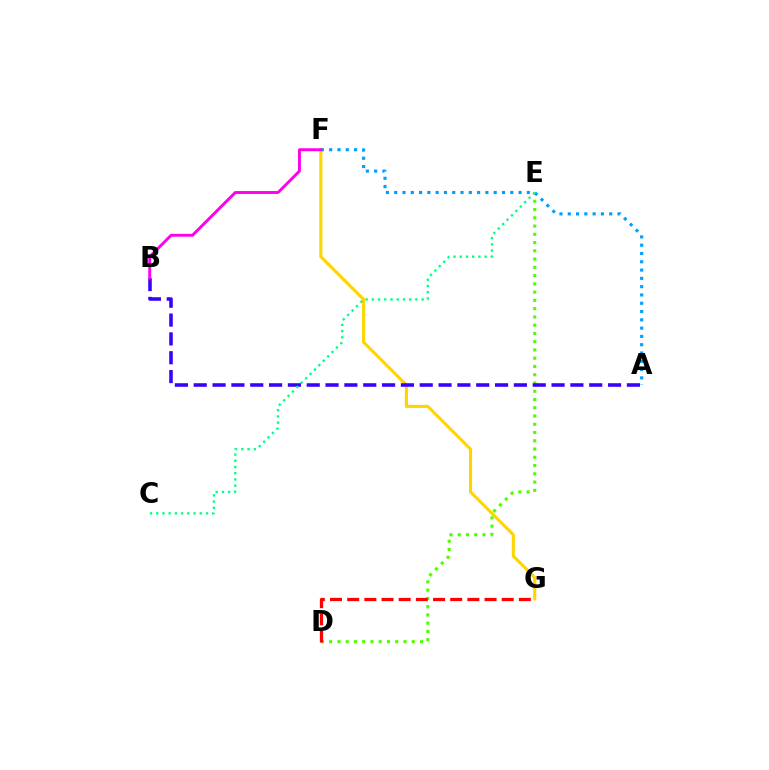{('F', 'G'): [{'color': '#ffd500', 'line_style': 'solid', 'thickness': 2.23}], ('D', 'E'): [{'color': '#4fff00', 'line_style': 'dotted', 'thickness': 2.24}], ('A', 'B'): [{'color': '#3700ff', 'line_style': 'dashed', 'thickness': 2.56}], ('A', 'F'): [{'color': '#009eff', 'line_style': 'dotted', 'thickness': 2.25}], ('C', 'E'): [{'color': '#00ff86', 'line_style': 'dotted', 'thickness': 1.69}], ('D', 'G'): [{'color': '#ff0000', 'line_style': 'dashed', 'thickness': 2.33}], ('B', 'F'): [{'color': '#ff00ed', 'line_style': 'solid', 'thickness': 2.09}]}